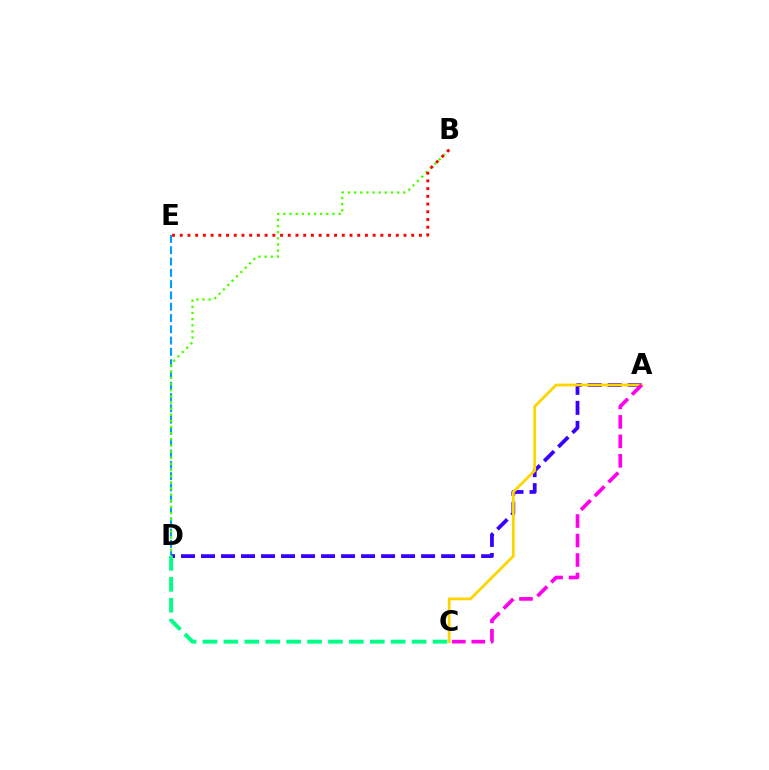{('D', 'E'): [{'color': '#009eff', 'line_style': 'dashed', 'thickness': 1.53}], ('A', 'D'): [{'color': '#3700ff', 'line_style': 'dashed', 'thickness': 2.72}], ('B', 'D'): [{'color': '#4fff00', 'line_style': 'dotted', 'thickness': 1.67}], ('A', 'C'): [{'color': '#ffd500', 'line_style': 'solid', 'thickness': 2.0}, {'color': '#ff00ed', 'line_style': 'dashed', 'thickness': 2.65}], ('C', 'D'): [{'color': '#00ff86', 'line_style': 'dashed', 'thickness': 2.84}], ('B', 'E'): [{'color': '#ff0000', 'line_style': 'dotted', 'thickness': 2.1}]}